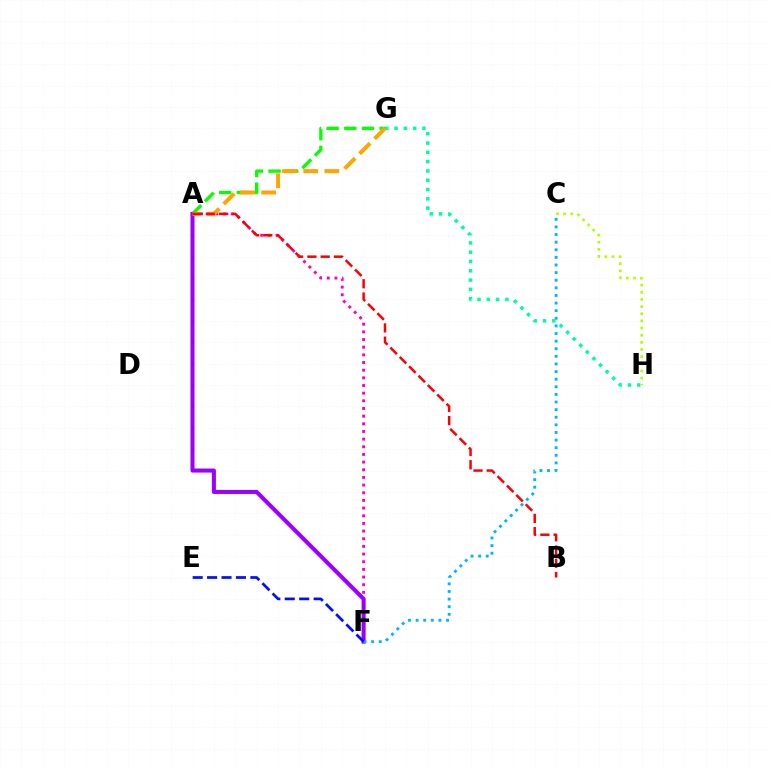{('A', 'G'): [{'color': '#08ff00', 'line_style': 'dashed', 'thickness': 2.4}, {'color': '#ffa500', 'line_style': 'dashed', 'thickness': 2.87}], ('A', 'F'): [{'color': '#ff00bd', 'line_style': 'dotted', 'thickness': 2.08}, {'color': '#9b00ff', 'line_style': 'solid', 'thickness': 2.92}], ('C', 'F'): [{'color': '#00b5ff', 'line_style': 'dotted', 'thickness': 2.07}], ('E', 'F'): [{'color': '#0010ff', 'line_style': 'dashed', 'thickness': 1.96}], ('G', 'H'): [{'color': '#00ff9d', 'line_style': 'dotted', 'thickness': 2.52}], ('A', 'B'): [{'color': '#ff0000', 'line_style': 'dashed', 'thickness': 1.8}], ('C', 'H'): [{'color': '#b3ff00', 'line_style': 'dotted', 'thickness': 1.94}]}